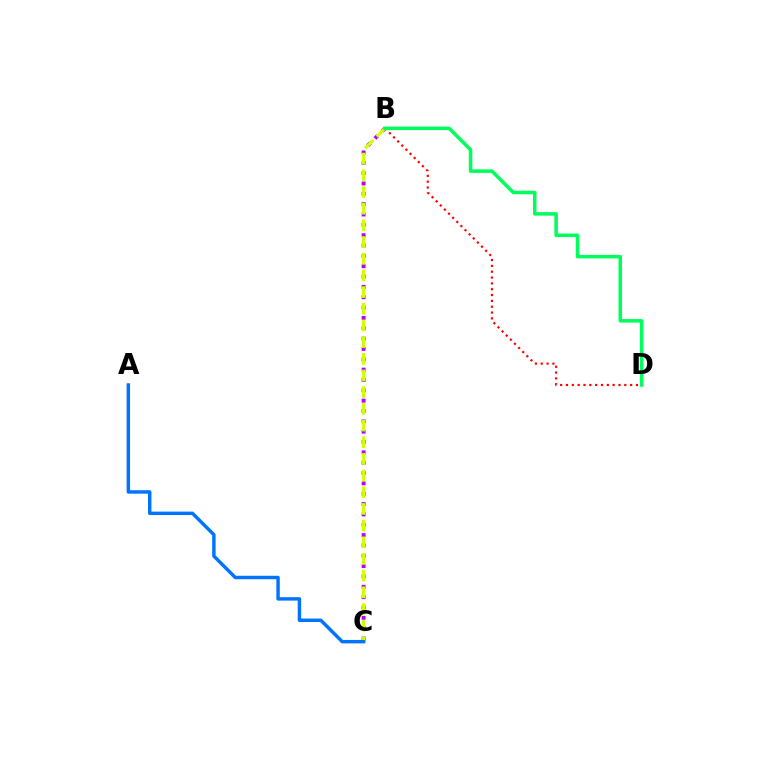{('B', 'C'): [{'color': '#b900ff', 'line_style': 'dotted', 'thickness': 2.81}, {'color': '#d1ff00', 'line_style': 'dashed', 'thickness': 2.27}], ('B', 'D'): [{'color': '#ff0000', 'line_style': 'dotted', 'thickness': 1.58}, {'color': '#00ff5c', 'line_style': 'solid', 'thickness': 2.53}], ('A', 'C'): [{'color': '#0074ff', 'line_style': 'solid', 'thickness': 2.48}]}